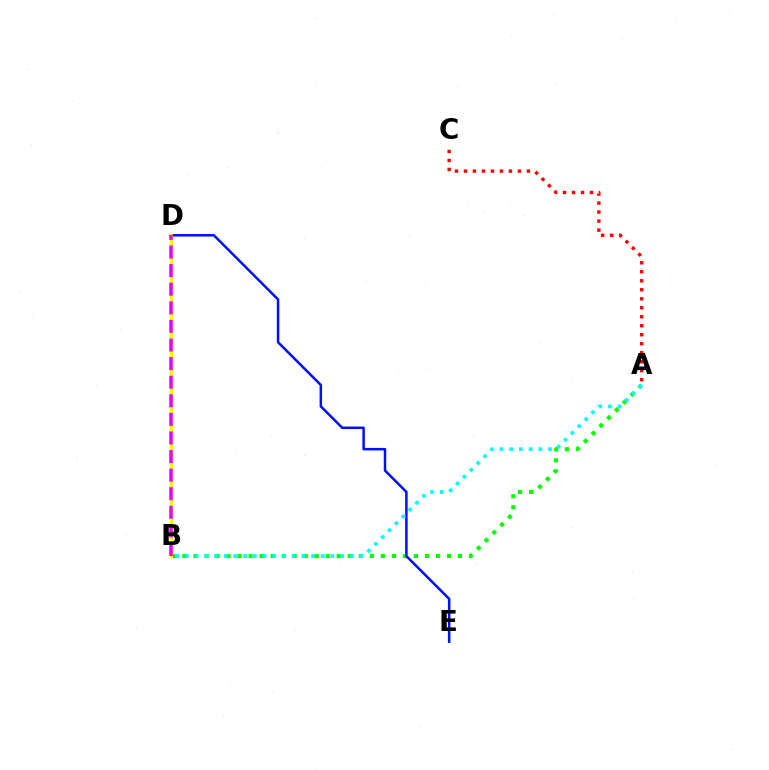{('A', 'B'): [{'color': '#08ff00', 'line_style': 'dotted', 'thickness': 2.99}, {'color': '#00fff6', 'line_style': 'dotted', 'thickness': 2.64}], ('D', 'E'): [{'color': '#0010ff', 'line_style': 'solid', 'thickness': 1.8}], ('B', 'D'): [{'color': '#fcf500', 'line_style': 'solid', 'thickness': 2.06}, {'color': '#ee00ff', 'line_style': 'dashed', 'thickness': 2.53}], ('A', 'C'): [{'color': '#ff0000', 'line_style': 'dotted', 'thickness': 2.44}]}